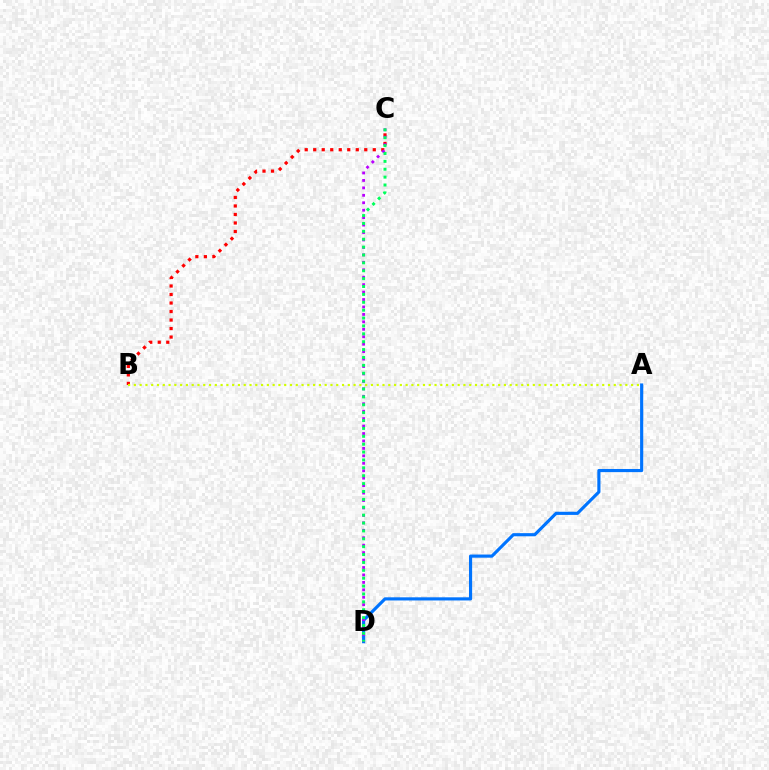{('A', 'D'): [{'color': '#0074ff', 'line_style': 'solid', 'thickness': 2.26}], ('B', 'C'): [{'color': '#ff0000', 'line_style': 'dotted', 'thickness': 2.31}], ('C', 'D'): [{'color': '#b900ff', 'line_style': 'dotted', 'thickness': 2.02}, {'color': '#00ff5c', 'line_style': 'dotted', 'thickness': 2.14}], ('A', 'B'): [{'color': '#d1ff00', 'line_style': 'dotted', 'thickness': 1.57}]}